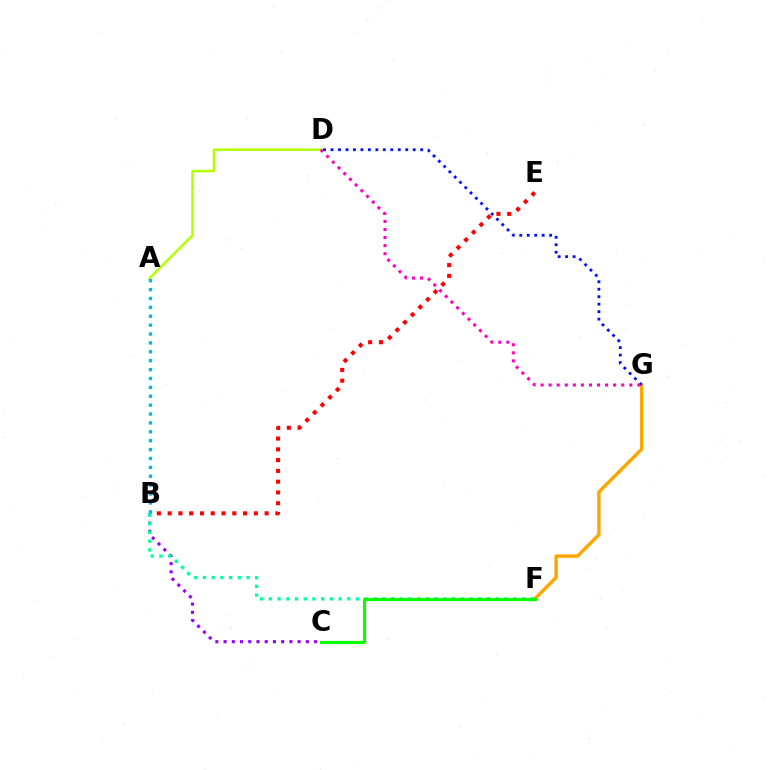{('A', 'D'): [{'color': '#b3ff00', 'line_style': 'solid', 'thickness': 1.81}], ('B', 'C'): [{'color': '#9b00ff', 'line_style': 'dotted', 'thickness': 2.24}], ('B', 'E'): [{'color': '#ff0000', 'line_style': 'dotted', 'thickness': 2.93}], ('F', 'G'): [{'color': '#ffa500', 'line_style': 'solid', 'thickness': 2.47}], ('B', 'F'): [{'color': '#00ff9d', 'line_style': 'dotted', 'thickness': 2.37}], ('D', 'G'): [{'color': '#0010ff', 'line_style': 'dotted', 'thickness': 2.03}, {'color': '#ff00bd', 'line_style': 'dotted', 'thickness': 2.19}], ('C', 'F'): [{'color': '#08ff00', 'line_style': 'solid', 'thickness': 2.28}], ('A', 'B'): [{'color': '#00b5ff', 'line_style': 'dotted', 'thickness': 2.42}]}